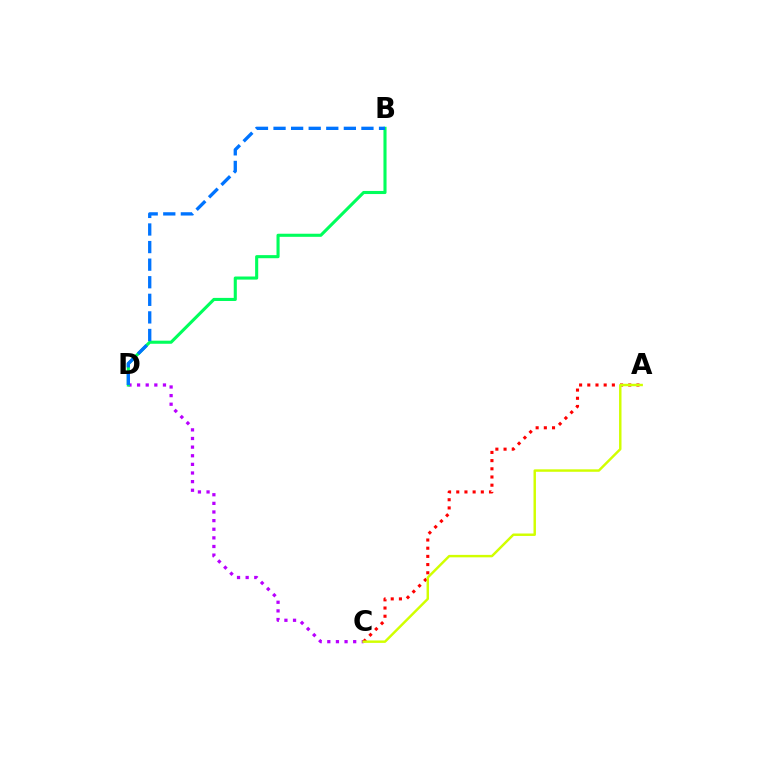{('C', 'D'): [{'color': '#b900ff', 'line_style': 'dotted', 'thickness': 2.34}], ('B', 'D'): [{'color': '#00ff5c', 'line_style': 'solid', 'thickness': 2.23}, {'color': '#0074ff', 'line_style': 'dashed', 'thickness': 2.39}], ('A', 'C'): [{'color': '#ff0000', 'line_style': 'dotted', 'thickness': 2.23}, {'color': '#d1ff00', 'line_style': 'solid', 'thickness': 1.76}]}